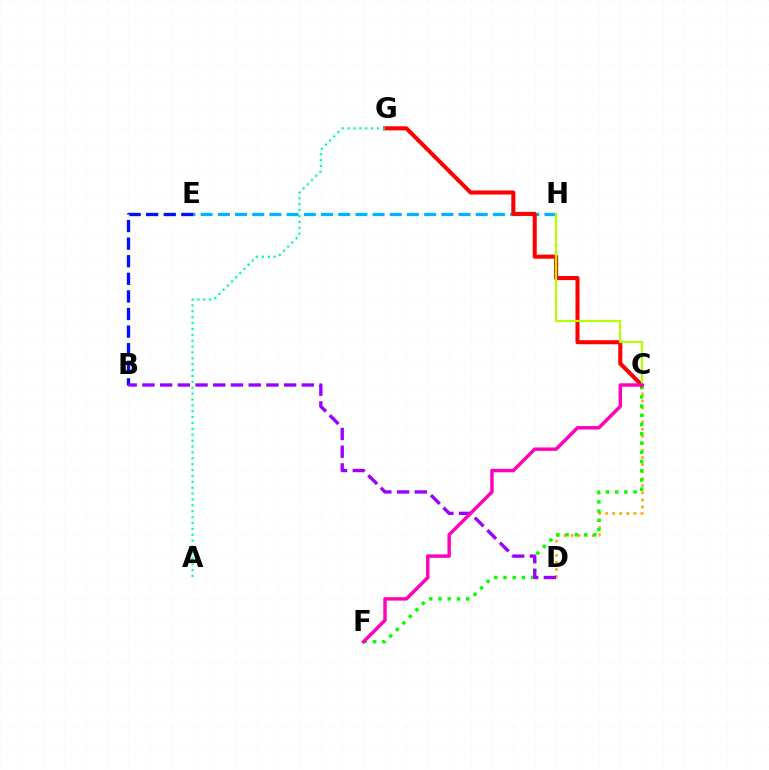{('C', 'D'): [{'color': '#ffa500', 'line_style': 'dotted', 'thickness': 1.92}], ('E', 'H'): [{'color': '#00b5ff', 'line_style': 'dashed', 'thickness': 2.34}], ('C', 'F'): [{'color': '#08ff00', 'line_style': 'dotted', 'thickness': 2.51}, {'color': '#ff00bd', 'line_style': 'solid', 'thickness': 2.47}], ('B', 'E'): [{'color': '#0010ff', 'line_style': 'dashed', 'thickness': 2.39}], ('C', 'G'): [{'color': '#ff0000', 'line_style': 'solid', 'thickness': 2.92}], ('A', 'G'): [{'color': '#00ff9d', 'line_style': 'dotted', 'thickness': 1.6}], ('B', 'D'): [{'color': '#9b00ff', 'line_style': 'dashed', 'thickness': 2.41}], ('C', 'H'): [{'color': '#b3ff00', 'line_style': 'solid', 'thickness': 1.58}]}